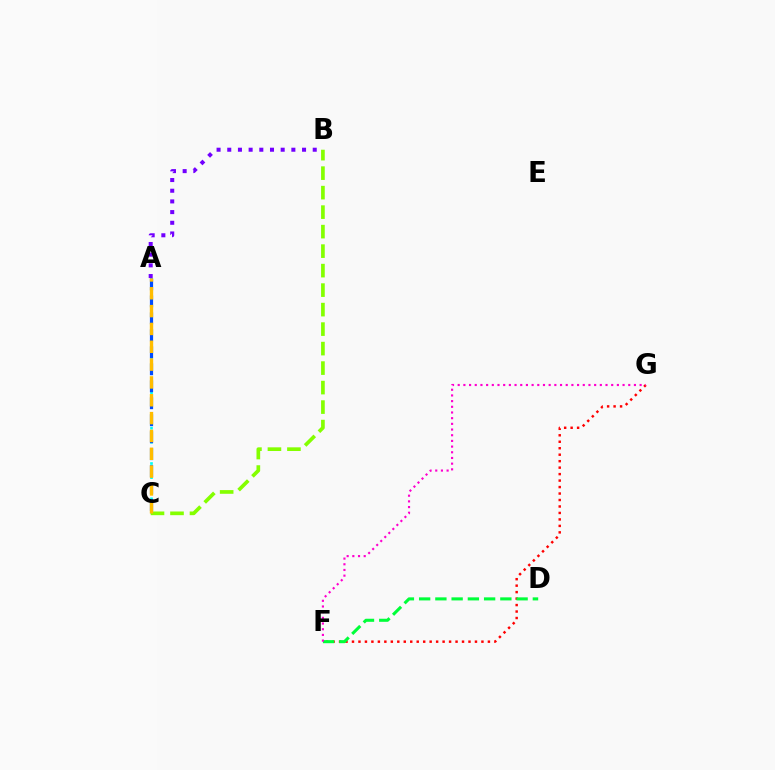{('A', 'C'): [{'color': '#00fff6', 'line_style': 'dotted', 'thickness': 1.92}, {'color': '#004bff', 'line_style': 'dashed', 'thickness': 2.31}, {'color': '#ffbd00', 'line_style': 'dashed', 'thickness': 2.42}], ('A', 'B'): [{'color': '#7200ff', 'line_style': 'dotted', 'thickness': 2.9}], ('F', 'G'): [{'color': '#ff0000', 'line_style': 'dotted', 'thickness': 1.76}, {'color': '#ff00cf', 'line_style': 'dotted', 'thickness': 1.54}], ('B', 'C'): [{'color': '#84ff00', 'line_style': 'dashed', 'thickness': 2.65}], ('D', 'F'): [{'color': '#00ff39', 'line_style': 'dashed', 'thickness': 2.21}]}